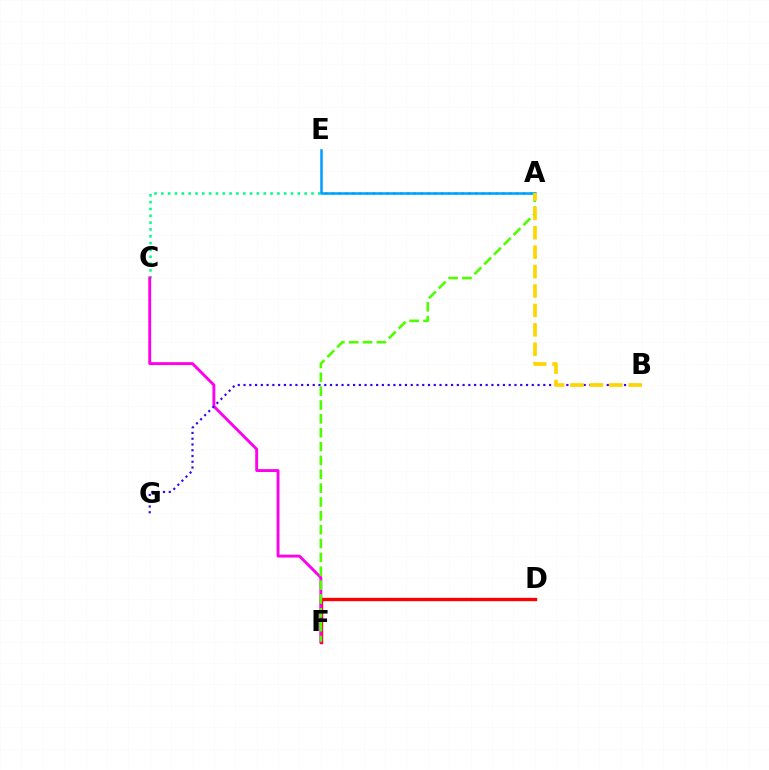{('D', 'F'): [{'color': '#ff0000', 'line_style': 'solid', 'thickness': 2.42}], ('A', 'C'): [{'color': '#00ff86', 'line_style': 'dotted', 'thickness': 1.85}], ('C', 'F'): [{'color': '#ff00ed', 'line_style': 'solid', 'thickness': 2.08}], ('A', 'F'): [{'color': '#4fff00', 'line_style': 'dashed', 'thickness': 1.88}], ('A', 'E'): [{'color': '#009eff', 'line_style': 'solid', 'thickness': 1.81}], ('B', 'G'): [{'color': '#3700ff', 'line_style': 'dotted', 'thickness': 1.57}], ('A', 'B'): [{'color': '#ffd500', 'line_style': 'dashed', 'thickness': 2.64}]}